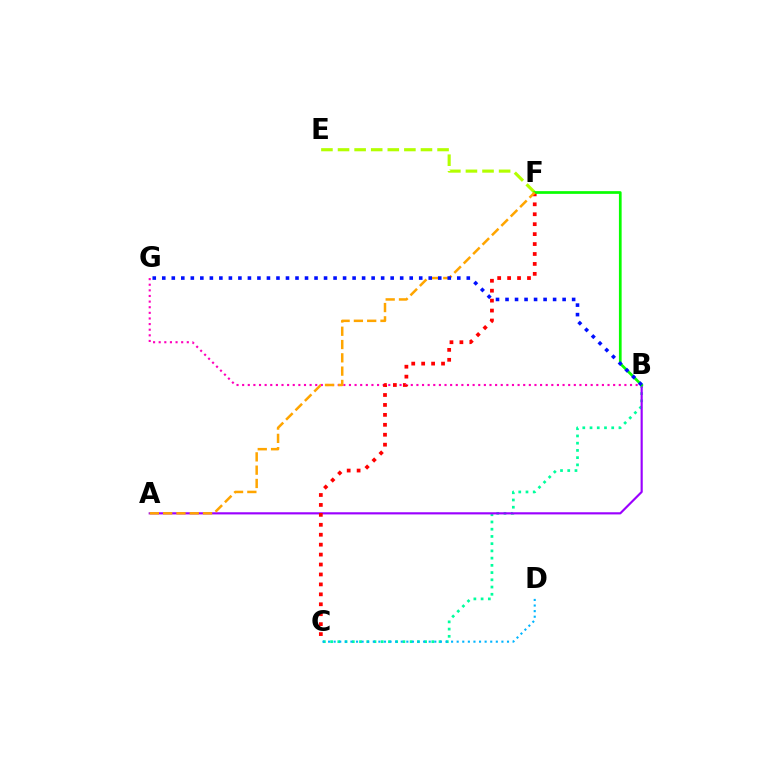{('B', 'G'): [{'color': '#ff00bd', 'line_style': 'dotted', 'thickness': 1.53}, {'color': '#0010ff', 'line_style': 'dotted', 'thickness': 2.59}], ('B', 'C'): [{'color': '#00ff9d', 'line_style': 'dotted', 'thickness': 1.96}], ('A', 'B'): [{'color': '#9b00ff', 'line_style': 'solid', 'thickness': 1.55}], ('E', 'F'): [{'color': '#b3ff00', 'line_style': 'dashed', 'thickness': 2.25}], ('C', 'F'): [{'color': '#ff0000', 'line_style': 'dotted', 'thickness': 2.7}], ('B', 'F'): [{'color': '#08ff00', 'line_style': 'solid', 'thickness': 1.95}], ('C', 'D'): [{'color': '#00b5ff', 'line_style': 'dotted', 'thickness': 1.52}], ('A', 'F'): [{'color': '#ffa500', 'line_style': 'dashed', 'thickness': 1.81}]}